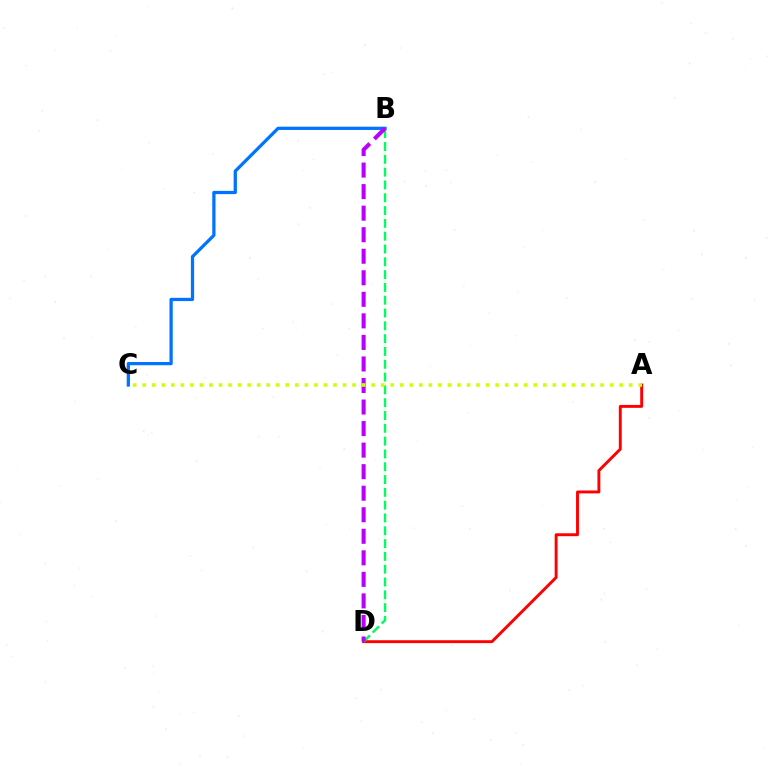{('A', 'D'): [{'color': '#ff0000', 'line_style': 'solid', 'thickness': 2.09}], ('B', 'D'): [{'color': '#00ff5c', 'line_style': 'dashed', 'thickness': 1.74}, {'color': '#b900ff', 'line_style': 'dashed', 'thickness': 2.93}], ('B', 'C'): [{'color': '#0074ff', 'line_style': 'solid', 'thickness': 2.35}], ('A', 'C'): [{'color': '#d1ff00', 'line_style': 'dotted', 'thickness': 2.59}]}